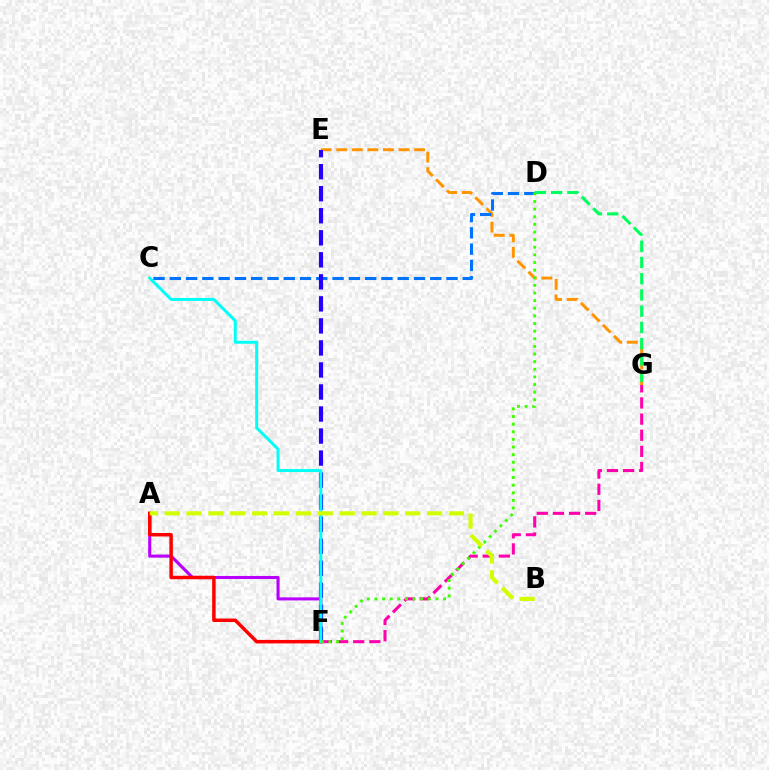{('E', 'G'): [{'color': '#ff9400', 'line_style': 'dashed', 'thickness': 2.12}], ('C', 'D'): [{'color': '#0074ff', 'line_style': 'dashed', 'thickness': 2.21}], ('A', 'F'): [{'color': '#b900ff', 'line_style': 'solid', 'thickness': 2.21}, {'color': '#ff0000', 'line_style': 'solid', 'thickness': 2.5}], ('D', 'G'): [{'color': '#00ff5c', 'line_style': 'dashed', 'thickness': 2.21}], ('E', 'F'): [{'color': '#2500ff', 'line_style': 'dashed', 'thickness': 2.99}], ('F', 'G'): [{'color': '#ff00ac', 'line_style': 'dashed', 'thickness': 2.19}], ('C', 'F'): [{'color': '#00fff6', 'line_style': 'solid', 'thickness': 2.16}], ('D', 'F'): [{'color': '#3dff00', 'line_style': 'dotted', 'thickness': 2.07}], ('A', 'B'): [{'color': '#d1ff00', 'line_style': 'dashed', 'thickness': 2.97}]}